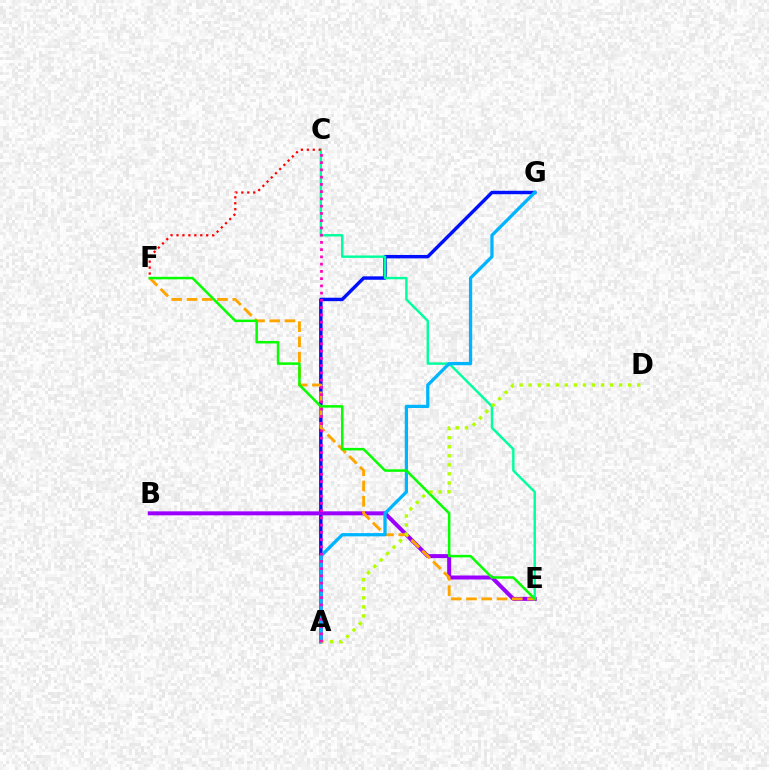{('A', 'G'): [{'color': '#0010ff', 'line_style': 'solid', 'thickness': 2.47}, {'color': '#00b5ff', 'line_style': 'solid', 'thickness': 2.35}], ('B', 'E'): [{'color': '#9b00ff', 'line_style': 'solid', 'thickness': 2.87}], ('C', 'E'): [{'color': '#00ff9d', 'line_style': 'solid', 'thickness': 1.74}], ('C', 'F'): [{'color': '#ff0000', 'line_style': 'dotted', 'thickness': 1.61}], ('E', 'F'): [{'color': '#ffa500', 'line_style': 'dashed', 'thickness': 2.07}, {'color': '#08ff00', 'line_style': 'solid', 'thickness': 1.81}], ('A', 'D'): [{'color': '#b3ff00', 'line_style': 'dotted', 'thickness': 2.46}], ('A', 'C'): [{'color': '#ff00bd', 'line_style': 'dotted', 'thickness': 1.97}]}